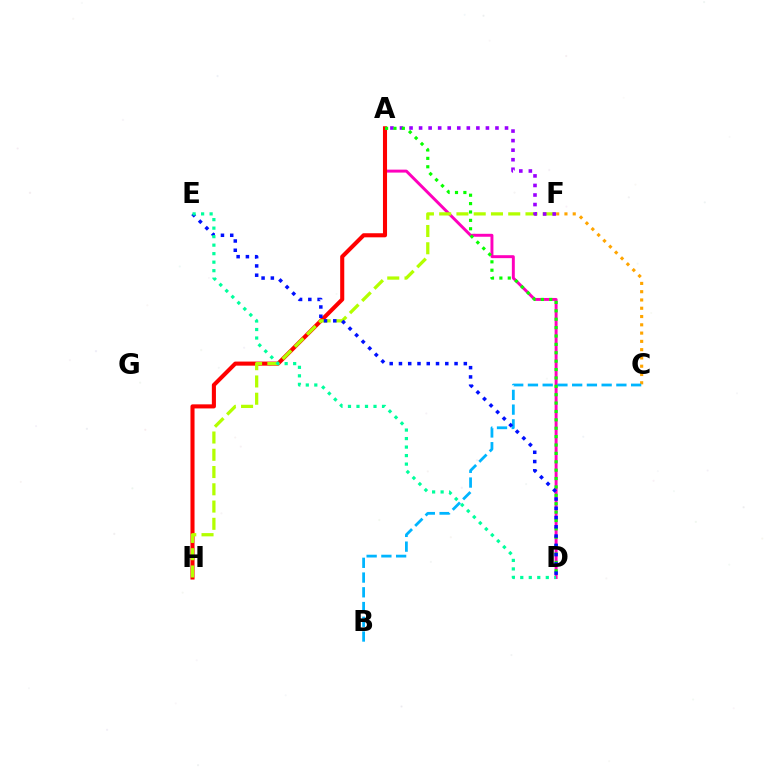{('C', 'F'): [{'color': '#ffa500', 'line_style': 'dotted', 'thickness': 2.25}], ('A', 'D'): [{'color': '#ff00bd', 'line_style': 'solid', 'thickness': 2.12}, {'color': '#08ff00', 'line_style': 'dotted', 'thickness': 2.28}], ('A', 'H'): [{'color': '#ff0000', 'line_style': 'solid', 'thickness': 2.94}], ('F', 'H'): [{'color': '#b3ff00', 'line_style': 'dashed', 'thickness': 2.34}], ('A', 'F'): [{'color': '#9b00ff', 'line_style': 'dotted', 'thickness': 2.59}], ('B', 'C'): [{'color': '#00b5ff', 'line_style': 'dashed', 'thickness': 2.0}], ('D', 'E'): [{'color': '#0010ff', 'line_style': 'dotted', 'thickness': 2.52}, {'color': '#00ff9d', 'line_style': 'dotted', 'thickness': 2.31}]}